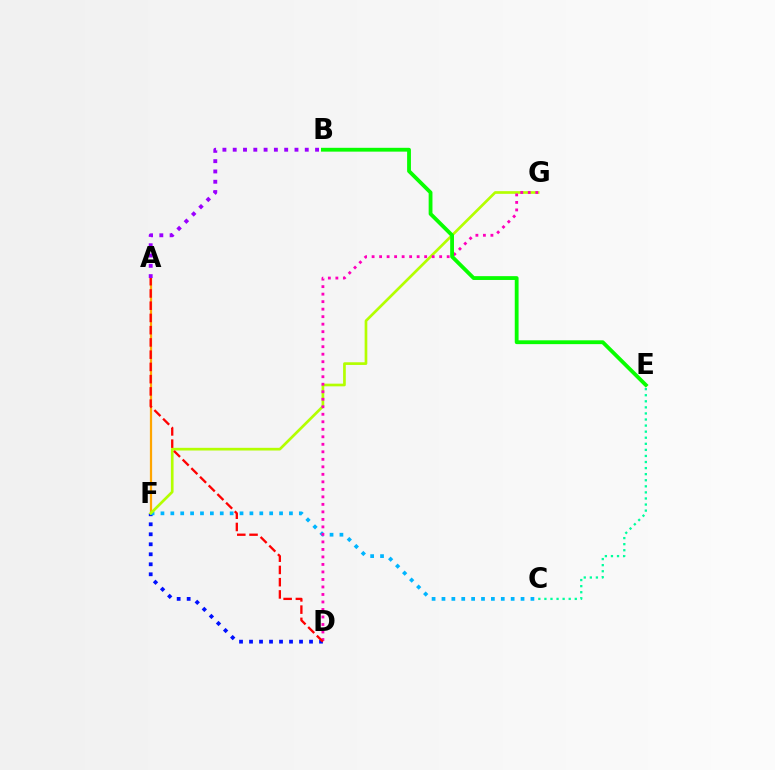{('D', 'F'): [{'color': '#0010ff', 'line_style': 'dotted', 'thickness': 2.72}], ('A', 'F'): [{'color': '#ffa500', 'line_style': 'solid', 'thickness': 1.62}], ('C', 'F'): [{'color': '#00b5ff', 'line_style': 'dotted', 'thickness': 2.69}], ('F', 'G'): [{'color': '#b3ff00', 'line_style': 'solid', 'thickness': 1.93}], ('D', 'G'): [{'color': '#ff00bd', 'line_style': 'dotted', 'thickness': 2.04}], ('C', 'E'): [{'color': '#00ff9d', 'line_style': 'dotted', 'thickness': 1.65}], ('A', 'B'): [{'color': '#9b00ff', 'line_style': 'dotted', 'thickness': 2.8}], ('A', 'D'): [{'color': '#ff0000', 'line_style': 'dashed', 'thickness': 1.66}], ('B', 'E'): [{'color': '#08ff00', 'line_style': 'solid', 'thickness': 2.75}]}